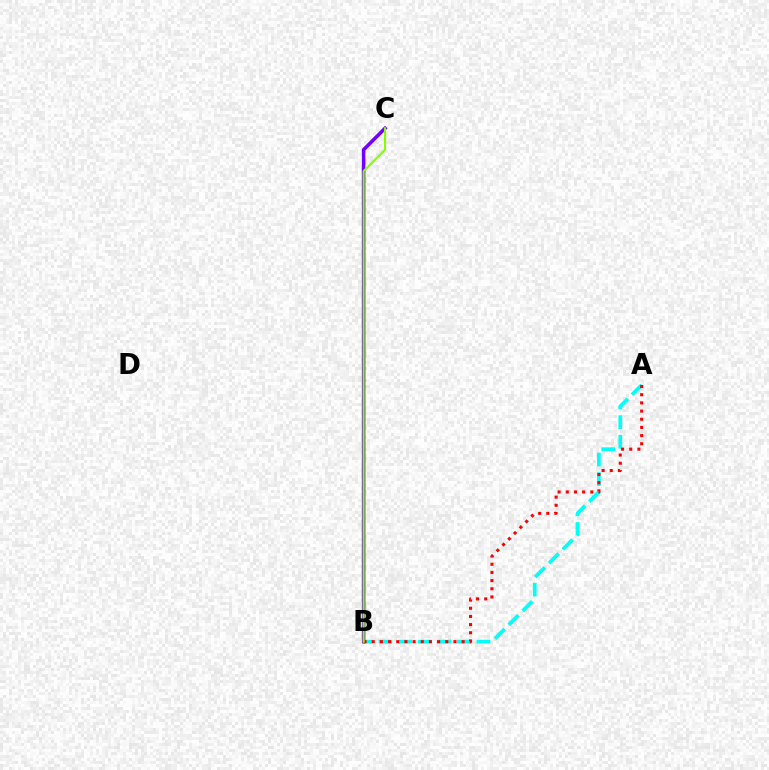{('A', 'B'): [{'color': '#00fff6', 'line_style': 'dashed', 'thickness': 2.66}, {'color': '#ff0000', 'line_style': 'dotted', 'thickness': 2.22}], ('B', 'C'): [{'color': '#7200ff', 'line_style': 'solid', 'thickness': 2.54}, {'color': '#84ff00', 'line_style': 'solid', 'thickness': 1.5}]}